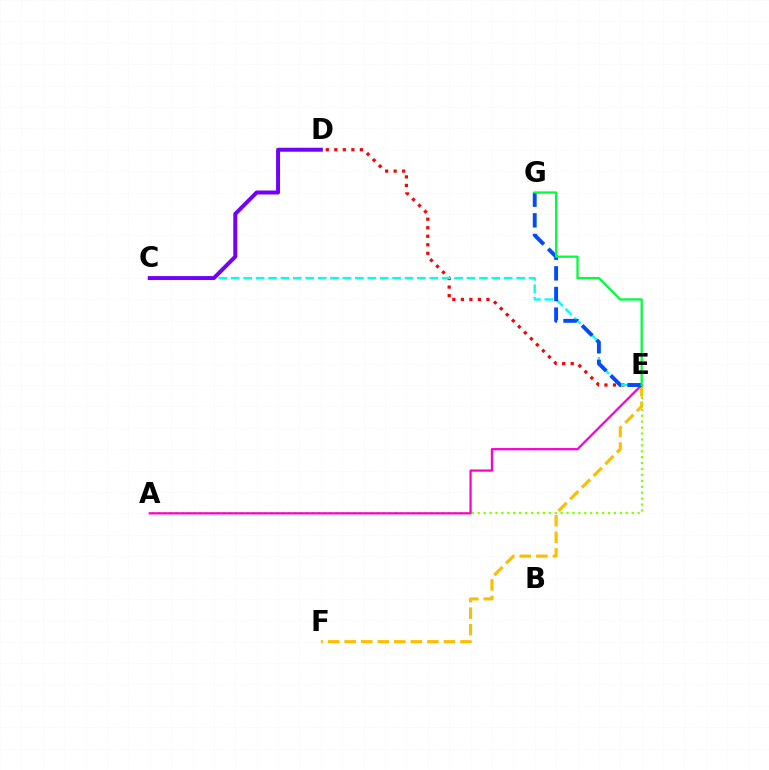{('D', 'E'): [{'color': '#ff0000', 'line_style': 'dotted', 'thickness': 2.32}], ('C', 'E'): [{'color': '#00fff6', 'line_style': 'dashed', 'thickness': 1.69}], ('E', 'F'): [{'color': '#ffbd00', 'line_style': 'dashed', 'thickness': 2.25}], ('A', 'E'): [{'color': '#84ff00', 'line_style': 'dotted', 'thickness': 1.61}, {'color': '#ff00cf', 'line_style': 'solid', 'thickness': 1.62}], ('E', 'G'): [{'color': '#004bff', 'line_style': 'dashed', 'thickness': 2.8}, {'color': '#00ff39', 'line_style': 'solid', 'thickness': 1.64}], ('C', 'D'): [{'color': '#7200ff', 'line_style': 'solid', 'thickness': 2.86}]}